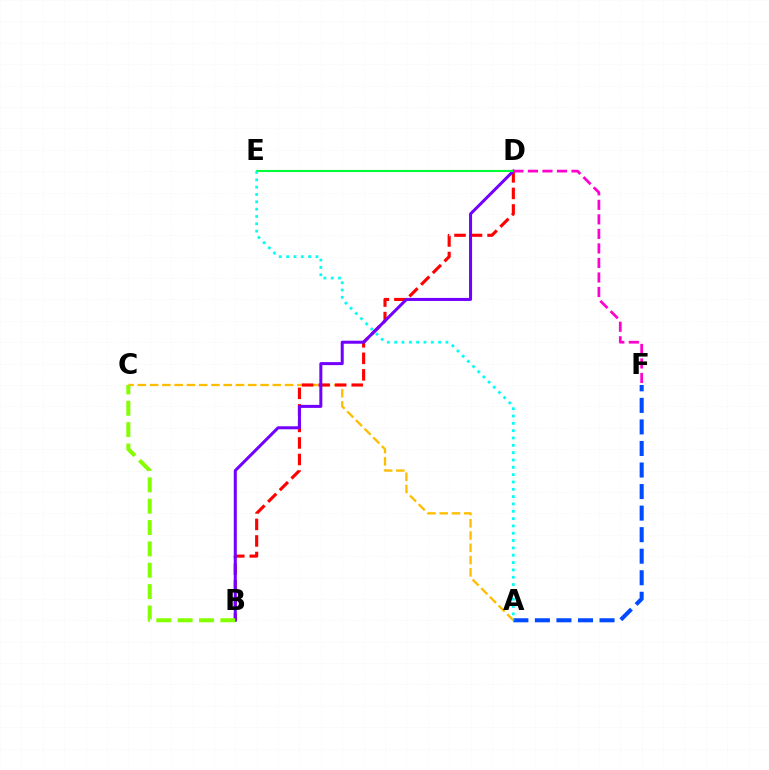{('A', 'F'): [{'color': '#004bff', 'line_style': 'dashed', 'thickness': 2.93}], ('A', 'C'): [{'color': '#ffbd00', 'line_style': 'dashed', 'thickness': 1.67}], ('B', 'D'): [{'color': '#ff0000', 'line_style': 'dashed', 'thickness': 2.25}, {'color': '#7200ff', 'line_style': 'solid', 'thickness': 2.18}], ('D', 'E'): [{'color': '#00ff39', 'line_style': 'solid', 'thickness': 1.52}], ('A', 'E'): [{'color': '#00fff6', 'line_style': 'dotted', 'thickness': 1.99}], ('B', 'C'): [{'color': '#84ff00', 'line_style': 'dashed', 'thickness': 2.9}], ('D', 'F'): [{'color': '#ff00cf', 'line_style': 'dashed', 'thickness': 1.97}]}